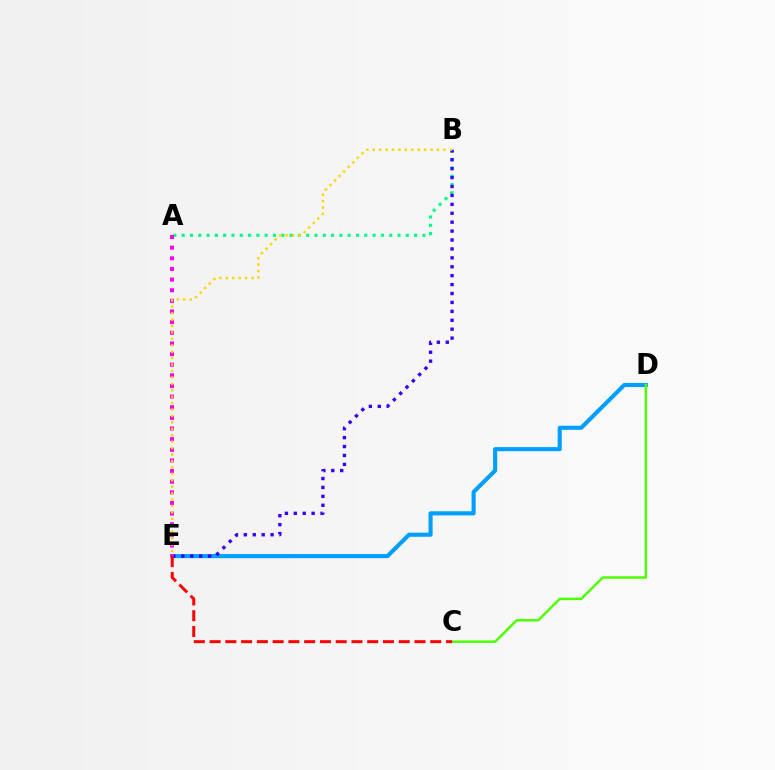{('A', 'B'): [{'color': '#00ff86', 'line_style': 'dotted', 'thickness': 2.26}], ('D', 'E'): [{'color': '#009eff', 'line_style': 'solid', 'thickness': 2.96}], ('B', 'E'): [{'color': '#3700ff', 'line_style': 'dotted', 'thickness': 2.42}, {'color': '#ffd500', 'line_style': 'dotted', 'thickness': 1.75}], ('C', 'D'): [{'color': '#4fff00', 'line_style': 'solid', 'thickness': 1.78}], ('C', 'E'): [{'color': '#ff0000', 'line_style': 'dashed', 'thickness': 2.14}], ('A', 'E'): [{'color': '#ff00ed', 'line_style': 'dotted', 'thickness': 2.89}]}